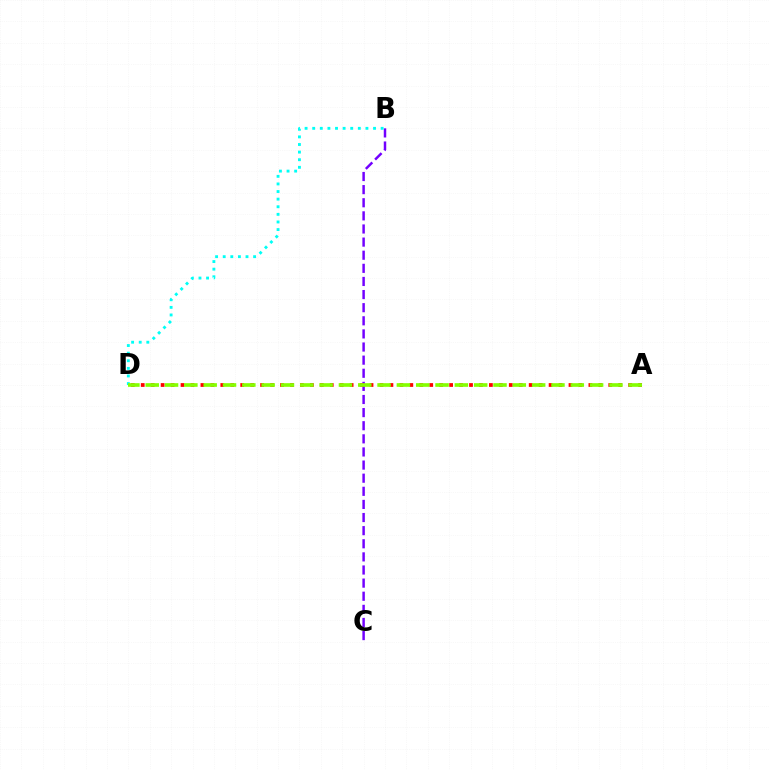{('B', 'C'): [{'color': '#7200ff', 'line_style': 'dashed', 'thickness': 1.78}], ('B', 'D'): [{'color': '#00fff6', 'line_style': 'dotted', 'thickness': 2.07}], ('A', 'D'): [{'color': '#ff0000', 'line_style': 'dotted', 'thickness': 2.7}, {'color': '#84ff00', 'line_style': 'dashed', 'thickness': 2.62}]}